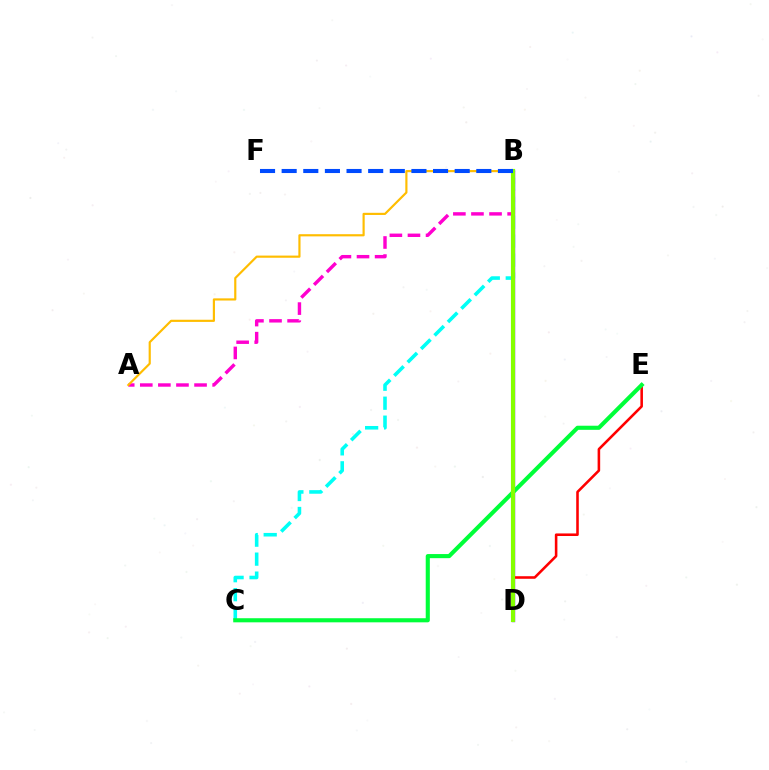{('B', 'C'): [{'color': '#00fff6', 'line_style': 'dashed', 'thickness': 2.58}], ('B', 'D'): [{'color': '#7200ff', 'line_style': 'solid', 'thickness': 2.4}, {'color': '#84ff00', 'line_style': 'solid', 'thickness': 2.99}], ('D', 'E'): [{'color': '#ff0000', 'line_style': 'solid', 'thickness': 1.85}], ('A', 'B'): [{'color': '#ff00cf', 'line_style': 'dashed', 'thickness': 2.46}, {'color': '#ffbd00', 'line_style': 'solid', 'thickness': 1.56}], ('C', 'E'): [{'color': '#00ff39', 'line_style': 'solid', 'thickness': 2.95}], ('B', 'F'): [{'color': '#004bff', 'line_style': 'dashed', 'thickness': 2.94}]}